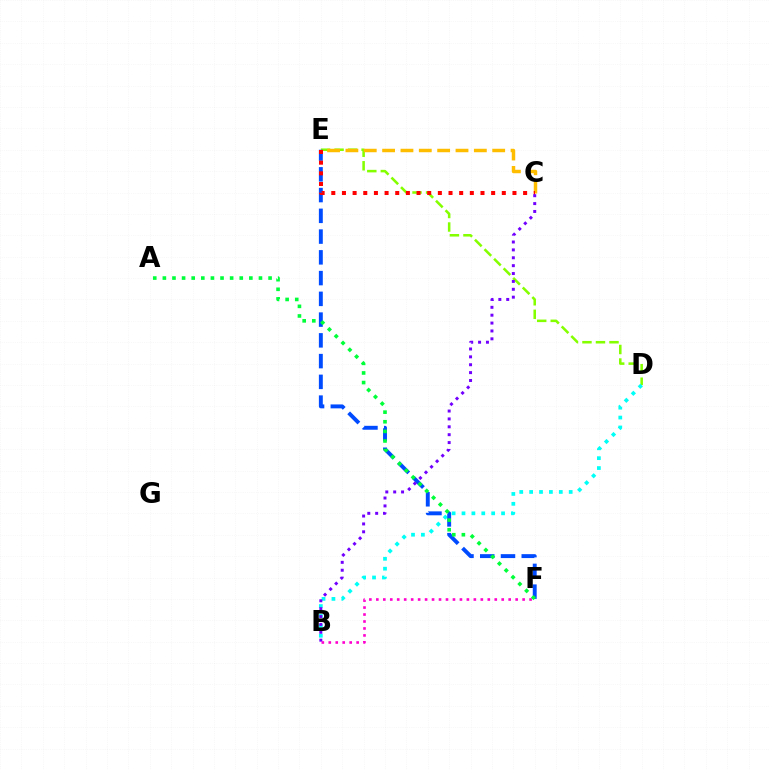{('D', 'E'): [{'color': '#84ff00', 'line_style': 'dashed', 'thickness': 1.84}], ('B', 'D'): [{'color': '#00fff6', 'line_style': 'dotted', 'thickness': 2.69}], ('E', 'F'): [{'color': '#004bff', 'line_style': 'dashed', 'thickness': 2.82}], ('C', 'E'): [{'color': '#ffbd00', 'line_style': 'dashed', 'thickness': 2.49}, {'color': '#ff0000', 'line_style': 'dotted', 'thickness': 2.9}], ('B', 'C'): [{'color': '#7200ff', 'line_style': 'dotted', 'thickness': 2.14}], ('B', 'F'): [{'color': '#ff00cf', 'line_style': 'dotted', 'thickness': 1.89}], ('A', 'F'): [{'color': '#00ff39', 'line_style': 'dotted', 'thickness': 2.61}]}